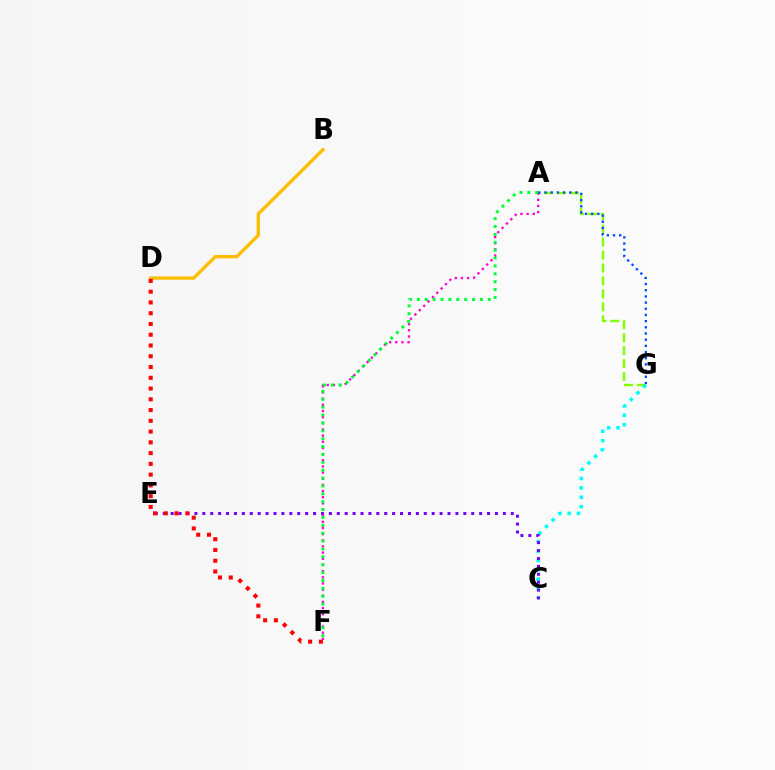{('A', 'G'): [{'color': '#84ff00', 'line_style': 'dashed', 'thickness': 1.76}, {'color': '#004bff', 'line_style': 'dotted', 'thickness': 1.68}], ('C', 'G'): [{'color': '#00fff6', 'line_style': 'dotted', 'thickness': 2.55}], ('C', 'E'): [{'color': '#7200ff', 'line_style': 'dotted', 'thickness': 2.15}], ('A', 'F'): [{'color': '#ff00cf', 'line_style': 'dotted', 'thickness': 1.67}, {'color': '#00ff39', 'line_style': 'dotted', 'thickness': 2.14}], ('B', 'D'): [{'color': '#ffbd00', 'line_style': 'solid', 'thickness': 2.4}], ('D', 'F'): [{'color': '#ff0000', 'line_style': 'dotted', 'thickness': 2.92}]}